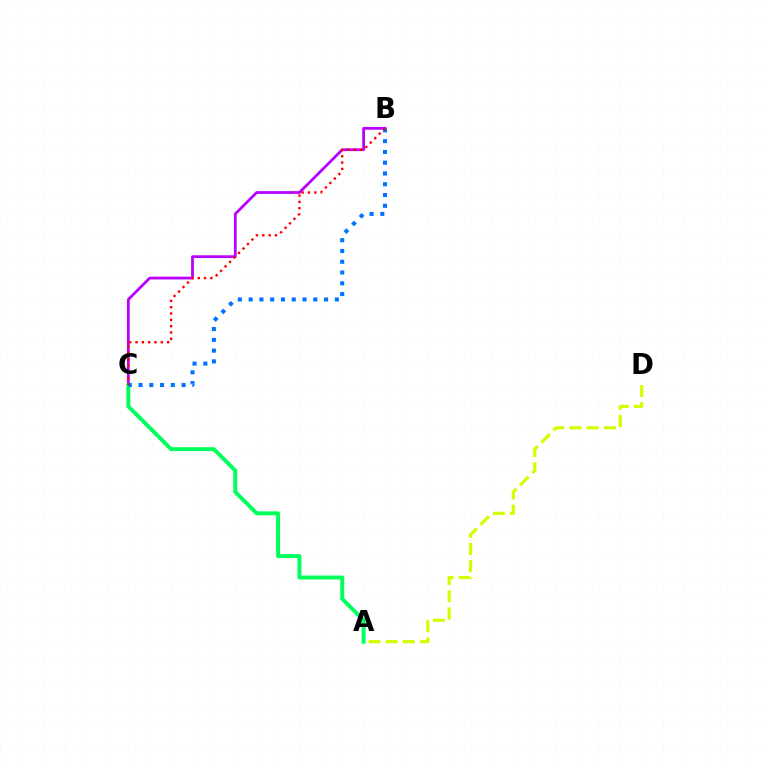{('A', 'D'): [{'color': '#d1ff00', 'line_style': 'dashed', 'thickness': 2.33}], ('B', 'C'): [{'color': '#b900ff', 'line_style': 'solid', 'thickness': 2.0}, {'color': '#0074ff', 'line_style': 'dotted', 'thickness': 2.93}, {'color': '#ff0000', 'line_style': 'dotted', 'thickness': 1.72}], ('A', 'C'): [{'color': '#00ff5c', 'line_style': 'solid', 'thickness': 2.83}]}